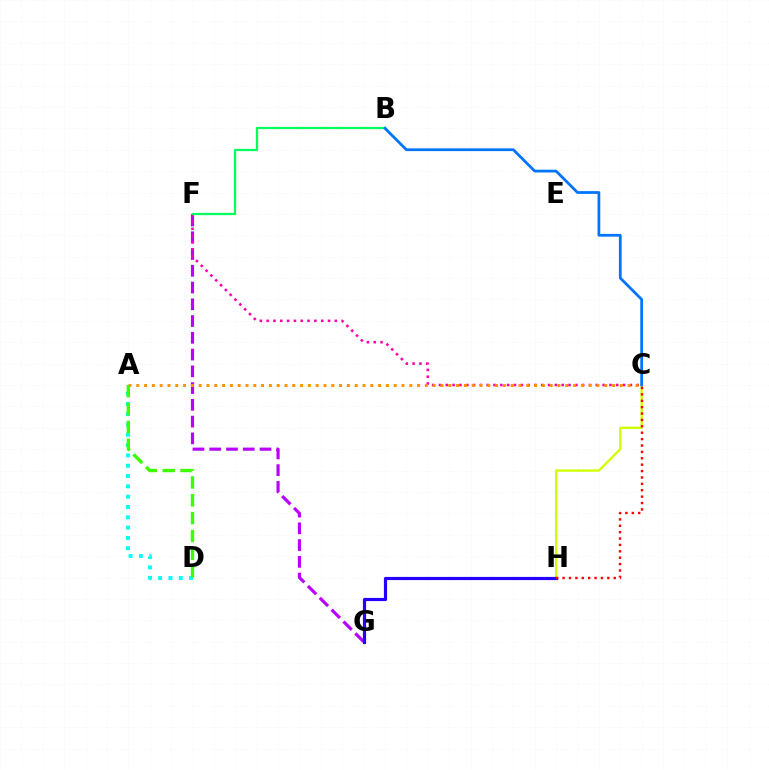{('F', 'G'): [{'color': '#b900ff', 'line_style': 'dashed', 'thickness': 2.28}], ('C', 'F'): [{'color': '#ff00ac', 'line_style': 'dotted', 'thickness': 1.85}], ('C', 'H'): [{'color': '#d1ff00', 'line_style': 'solid', 'thickness': 1.67}, {'color': '#ff0000', 'line_style': 'dotted', 'thickness': 1.74}], ('A', 'C'): [{'color': '#ff9400', 'line_style': 'dotted', 'thickness': 2.12}], ('B', 'F'): [{'color': '#00ff5c', 'line_style': 'solid', 'thickness': 1.61}], ('A', 'D'): [{'color': '#00fff6', 'line_style': 'dotted', 'thickness': 2.8}, {'color': '#3dff00', 'line_style': 'dashed', 'thickness': 2.43}], ('G', 'H'): [{'color': '#2500ff', 'line_style': 'solid', 'thickness': 2.29}], ('B', 'C'): [{'color': '#0074ff', 'line_style': 'solid', 'thickness': 1.98}]}